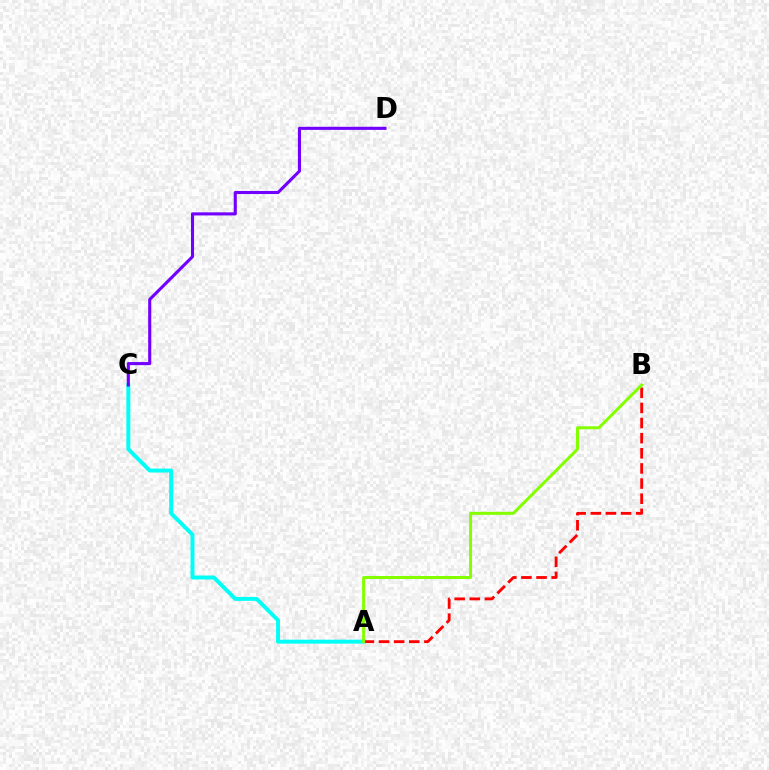{('A', 'C'): [{'color': '#00fff6', 'line_style': 'solid', 'thickness': 2.84}], ('A', 'B'): [{'color': '#ff0000', 'line_style': 'dashed', 'thickness': 2.05}, {'color': '#84ff00', 'line_style': 'solid', 'thickness': 2.16}], ('C', 'D'): [{'color': '#7200ff', 'line_style': 'solid', 'thickness': 2.23}]}